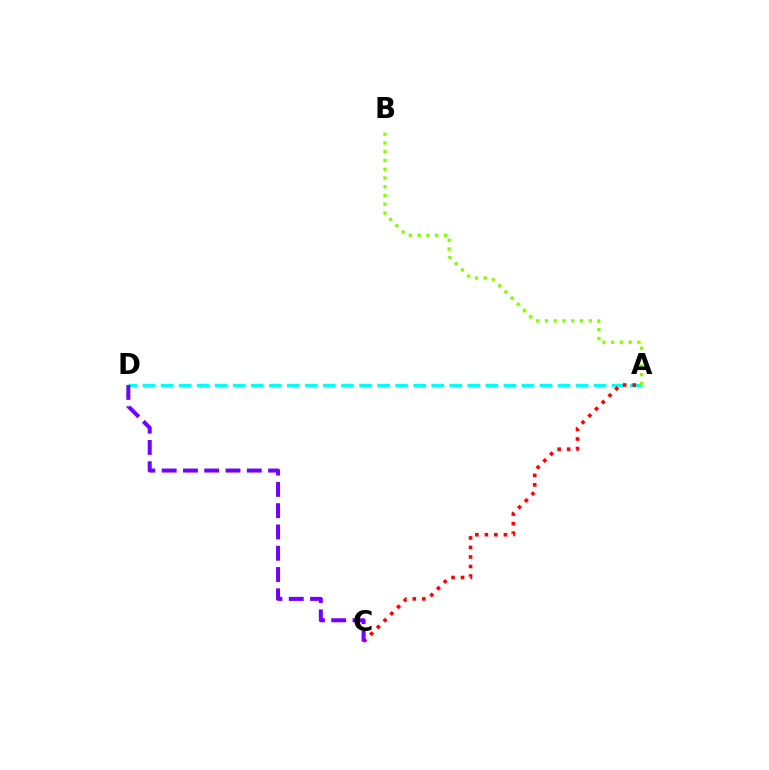{('A', 'D'): [{'color': '#00fff6', 'line_style': 'dashed', 'thickness': 2.45}], ('A', 'C'): [{'color': '#ff0000', 'line_style': 'dotted', 'thickness': 2.59}], ('C', 'D'): [{'color': '#7200ff', 'line_style': 'dashed', 'thickness': 2.89}], ('A', 'B'): [{'color': '#84ff00', 'line_style': 'dotted', 'thickness': 2.38}]}